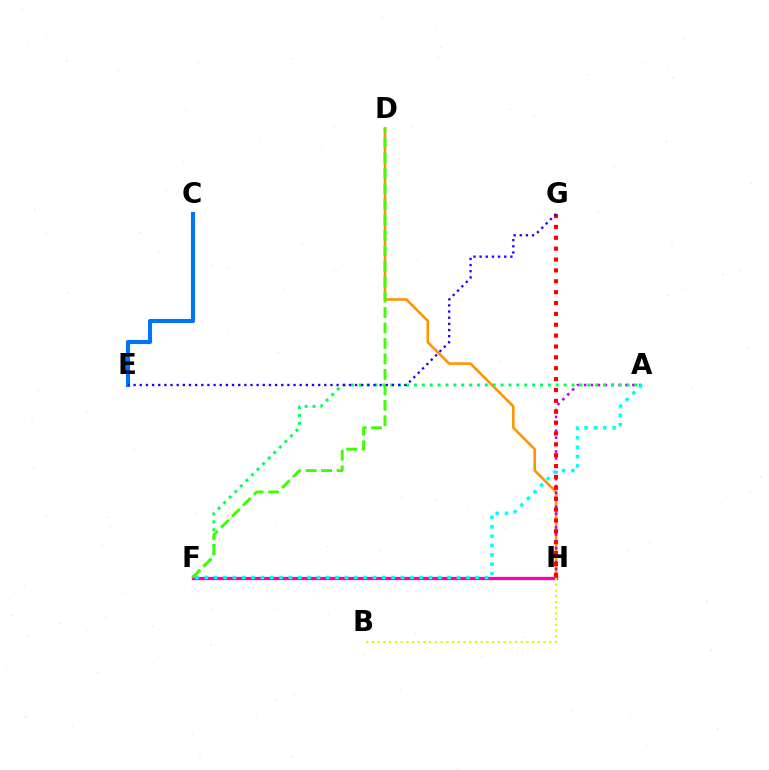{('D', 'H'): [{'color': '#ff9400', 'line_style': 'solid', 'thickness': 1.86}], ('F', 'H'): [{'color': '#ff00ac', 'line_style': 'solid', 'thickness': 2.35}], ('A', 'H'): [{'color': '#b900ff', 'line_style': 'dotted', 'thickness': 1.88}], ('A', 'F'): [{'color': '#00ff5c', 'line_style': 'dotted', 'thickness': 2.14}, {'color': '#00fff6', 'line_style': 'dotted', 'thickness': 2.54}], ('G', 'H'): [{'color': '#ff0000', 'line_style': 'dotted', 'thickness': 2.95}], ('B', 'H'): [{'color': '#d1ff00', 'line_style': 'dotted', 'thickness': 1.55}], ('C', 'E'): [{'color': '#0074ff', 'line_style': 'solid', 'thickness': 2.96}], ('D', 'F'): [{'color': '#3dff00', 'line_style': 'dashed', 'thickness': 2.1}], ('E', 'G'): [{'color': '#2500ff', 'line_style': 'dotted', 'thickness': 1.67}]}